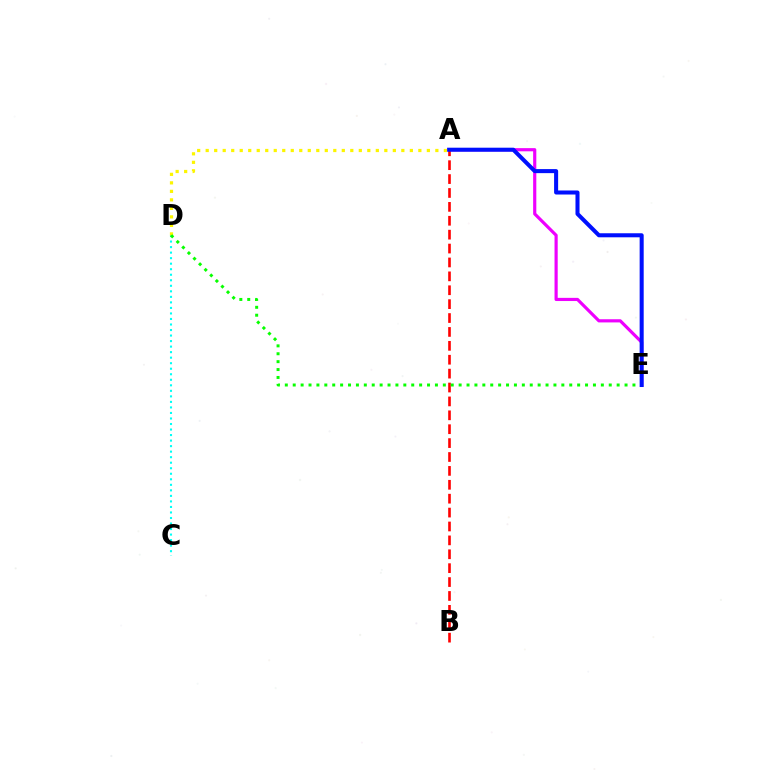{('C', 'D'): [{'color': '#00fff6', 'line_style': 'dotted', 'thickness': 1.5}], ('A', 'E'): [{'color': '#ee00ff', 'line_style': 'solid', 'thickness': 2.28}, {'color': '#0010ff', 'line_style': 'solid', 'thickness': 2.91}], ('A', 'D'): [{'color': '#fcf500', 'line_style': 'dotted', 'thickness': 2.31}], ('A', 'B'): [{'color': '#ff0000', 'line_style': 'dashed', 'thickness': 1.89}], ('D', 'E'): [{'color': '#08ff00', 'line_style': 'dotted', 'thickness': 2.15}]}